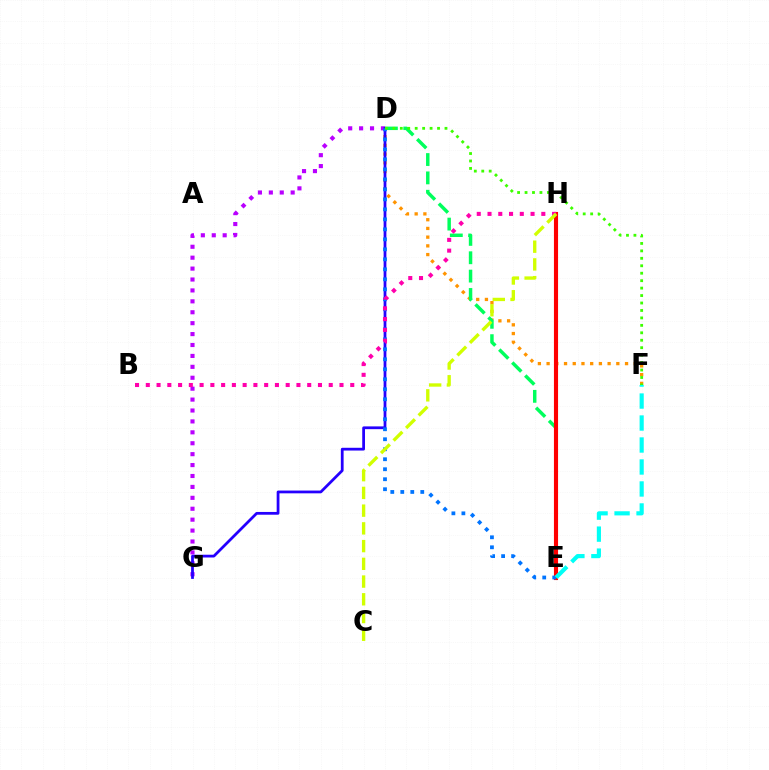{('D', 'F'): [{'color': '#ff9400', 'line_style': 'dotted', 'thickness': 2.37}, {'color': '#3dff00', 'line_style': 'dotted', 'thickness': 2.02}], ('D', 'E'): [{'color': '#00ff5c', 'line_style': 'dashed', 'thickness': 2.49}, {'color': '#0074ff', 'line_style': 'dotted', 'thickness': 2.72}], ('D', 'G'): [{'color': '#b900ff', 'line_style': 'dotted', 'thickness': 2.97}, {'color': '#2500ff', 'line_style': 'solid', 'thickness': 1.99}], ('E', 'H'): [{'color': '#ff0000', 'line_style': 'solid', 'thickness': 2.96}], ('B', 'H'): [{'color': '#ff00ac', 'line_style': 'dotted', 'thickness': 2.92}], ('E', 'F'): [{'color': '#00fff6', 'line_style': 'dashed', 'thickness': 2.99}], ('C', 'H'): [{'color': '#d1ff00', 'line_style': 'dashed', 'thickness': 2.41}]}